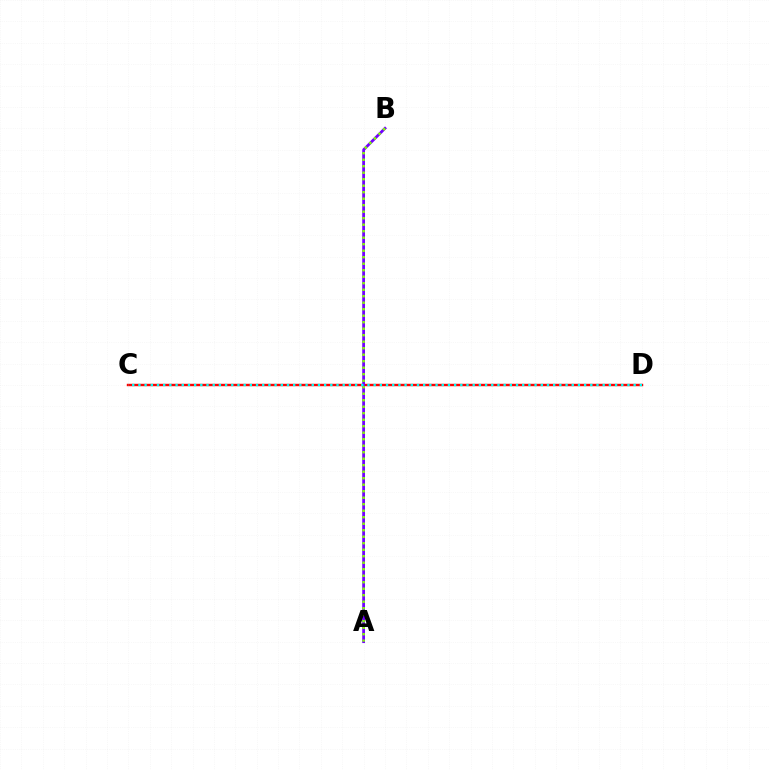{('C', 'D'): [{'color': '#ff0000', 'line_style': 'solid', 'thickness': 1.74}, {'color': '#00fff6', 'line_style': 'dotted', 'thickness': 1.68}], ('A', 'B'): [{'color': '#7200ff', 'line_style': 'solid', 'thickness': 1.99}, {'color': '#84ff00', 'line_style': 'dotted', 'thickness': 1.77}]}